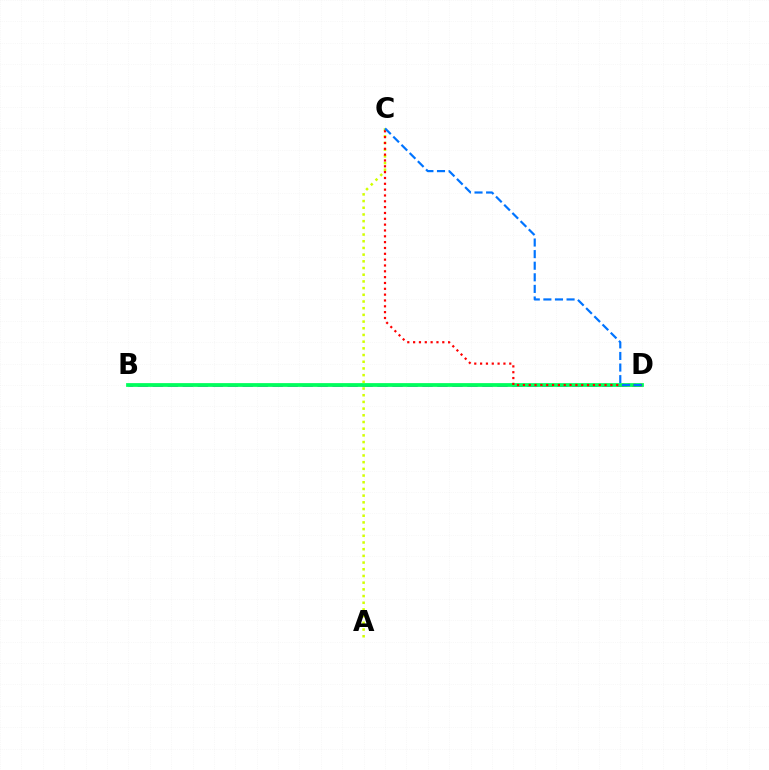{('B', 'D'): [{'color': '#b900ff', 'line_style': 'dashed', 'thickness': 2.04}, {'color': '#00ff5c', 'line_style': 'solid', 'thickness': 2.71}], ('A', 'C'): [{'color': '#d1ff00', 'line_style': 'dotted', 'thickness': 1.82}], ('C', 'D'): [{'color': '#ff0000', 'line_style': 'dotted', 'thickness': 1.59}, {'color': '#0074ff', 'line_style': 'dashed', 'thickness': 1.58}]}